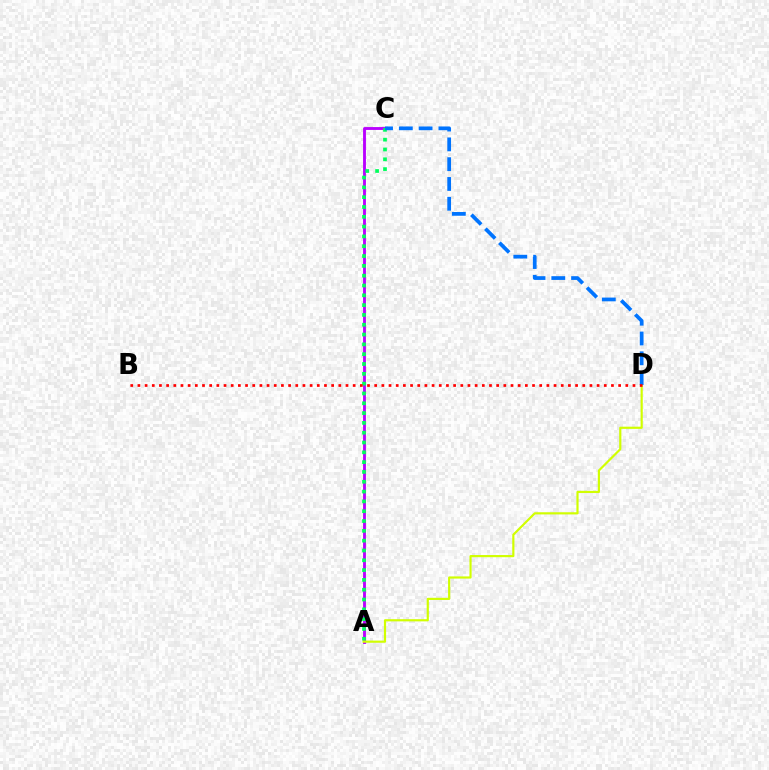{('A', 'C'): [{'color': '#b900ff', 'line_style': 'solid', 'thickness': 2.06}, {'color': '#00ff5c', 'line_style': 'dotted', 'thickness': 2.67}], ('A', 'D'): [{'color': '#d1ff00', 'line_style': 'solid', 'thickness': 1.57}], ('C', 'D'): [{'color': '#0074ff', 'line_style': 'dashed', 'thickness': 2.69}], ('B', 'D'): [{'color': '#ff0000', 'line_style': 'dotted', 'thickness': 1.95}]}